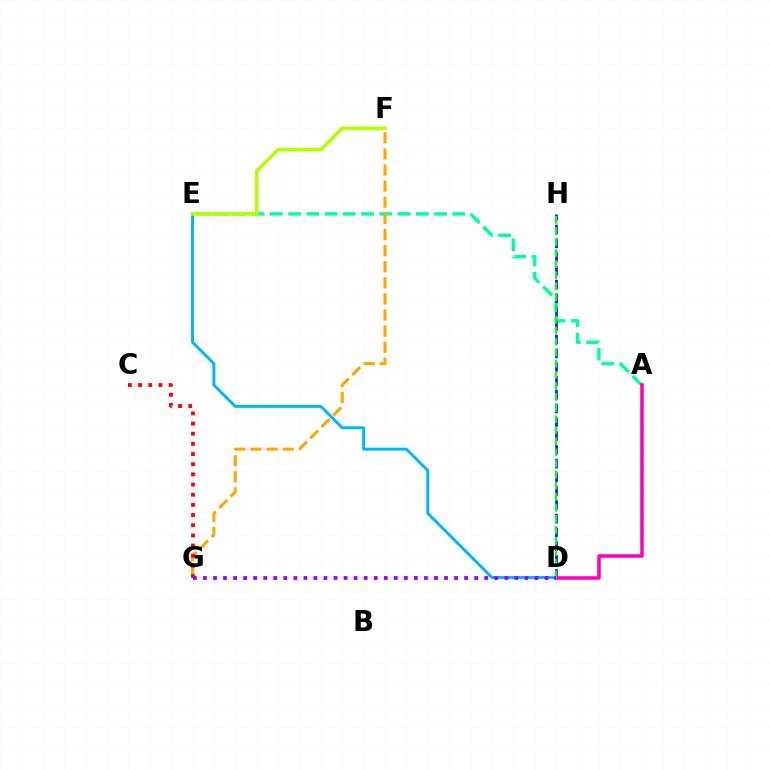{('D', 'E'): [{'color': '#00b5ff', 'line_style': 'solid', 'thickness': 2.11}], ('A', 'E'): [{'color': '#00ff9d', 'line_style': 'dashed', 'thickness': 2.48}], ('F', 'G'): [{'color': '#ffa500', 'line_style': 'dashed', 'thickness': 2.19}], ('E', 'F'): [{'color': '#b3ff00', 'line_style': 'solid', 'thickness': 2.57}], ('D', 'H'): [{'color': '#0010ff', 'line_style': 'dashed', 'thickness': 1.87}, {'color': '#08ff00', 'line_style': 'dashed', 'thickness': 1.5}], ('A', 'D'): [{'color': '#ff00bd', 'line_style': 'solid', 'thickness': 2.53}], ('C', 'G'): [{'color': '#ff0000', 'line_style': 'dotted', 'thickness': 2.76}], ('D', 'G'): [{'color': '#9b00ff', 'line_style': 'dotted', 'thickness': 2.73}]}